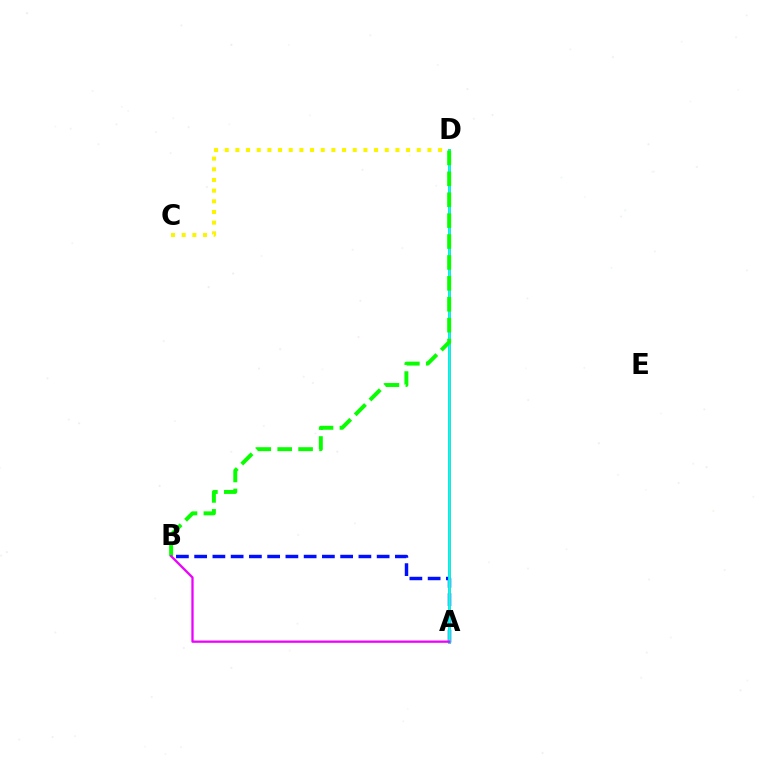{('A', 'B'): [{'color': '#0010ff', 'line_style': 'dashed', 'thickness': 2.48}, {'color': '#ee00ff', 'line_style': 'solid', 'thickness': 1.64}], ('A', 'D'): [{'color': '#ff0000', 'line_style': 'solid', 'thickness': 1.91}, {'color': '#00fff6', 'line_style': 'solid', 'thickness': 1.96}], ('C', 'D'): [{'color': '#fcf500', 'line_style': 'dotted', 'thickness': 2.9}], ('B', 'D'): [{'color': '#08ff00', 'line_style': 'dashed', 'thickness': 2.84}]}